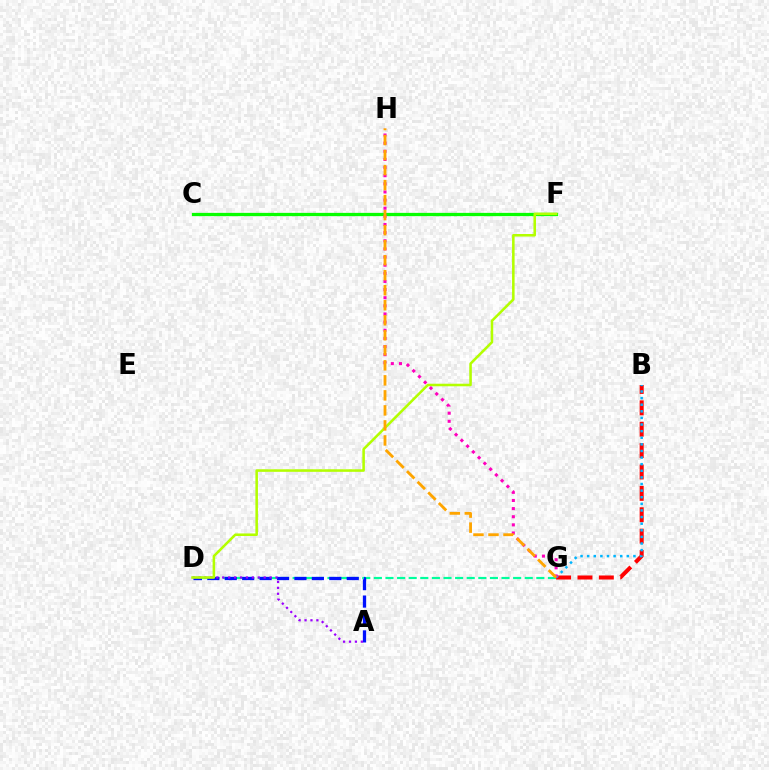{('B', 'G'): [{'color': '#ff0000', 'line_style': 'dashed', 'thickness': 2.91}, {'color': '#00b5ff', 'line_style': 'dotted', 'thickness': 1.8}], ('C', 'F'): [{'color': '#08ff00', 'line_style': 'solid', 'thickness': 2.35}], ('D', 'G'): [{'color': '#00ff9d', 'line_style': 'dashed', 'thickness': 1.58}], ('A', 'D'): [{'color': '#0010ff', 'line_style': 'dashed', 'thickness': 2.37}, {'color': '#9b00ff', 'line_style': 'dotted', 'thickness': 1.61}], ('D', 'F'): [{'color': '#b3ff00', 'line_style': 'solid', 'thickness': 1.83}], ('G', 'H'): [{'color': '#ff00bd', 'line_style': 'dotted', 'thickness': 2.21}, {'color': '#ffa500', 'line_style': 'dashed', 'thickness': 2.04}]}